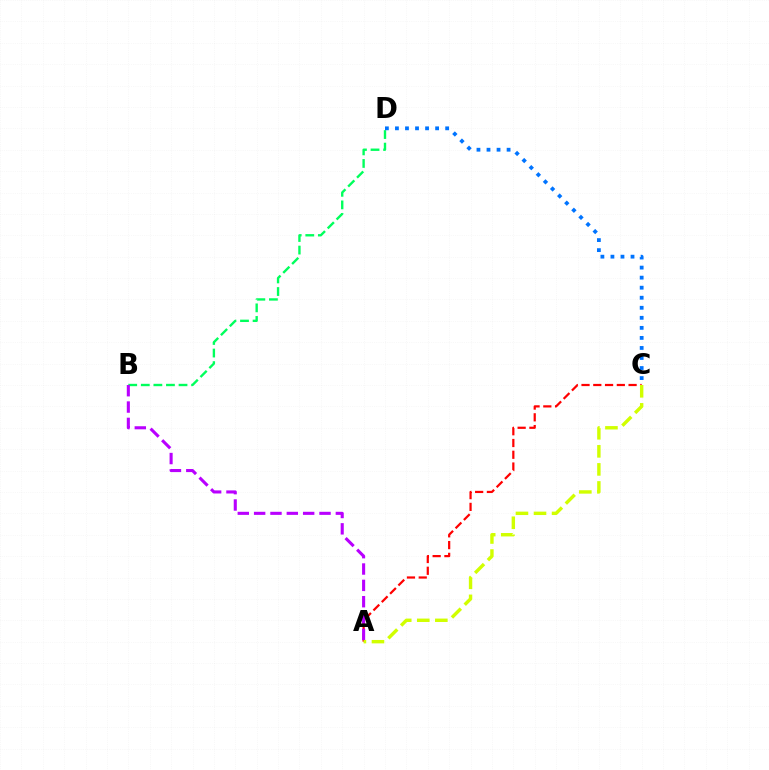{('A', 'C'): [{'color': '#ff0000', 'line_style': 'dashed', 'thickness': 1.6}, {'color': '#d1ff00', 'line_style': 'dashed', 'thickness': 2.45}], ('B', 'D'): [{'color': '#00ff5c', 'line_style': 'dashed', 'thickness': 1.71}], ('A', 'B'): [{'color': '#b900ff', 'line_style': 'dashed', 'thickness': 2.22}], ('C', 'D'): [{'color': '#0074ff', 'line_style': 'dotted', 'thickness': 2.73}]}